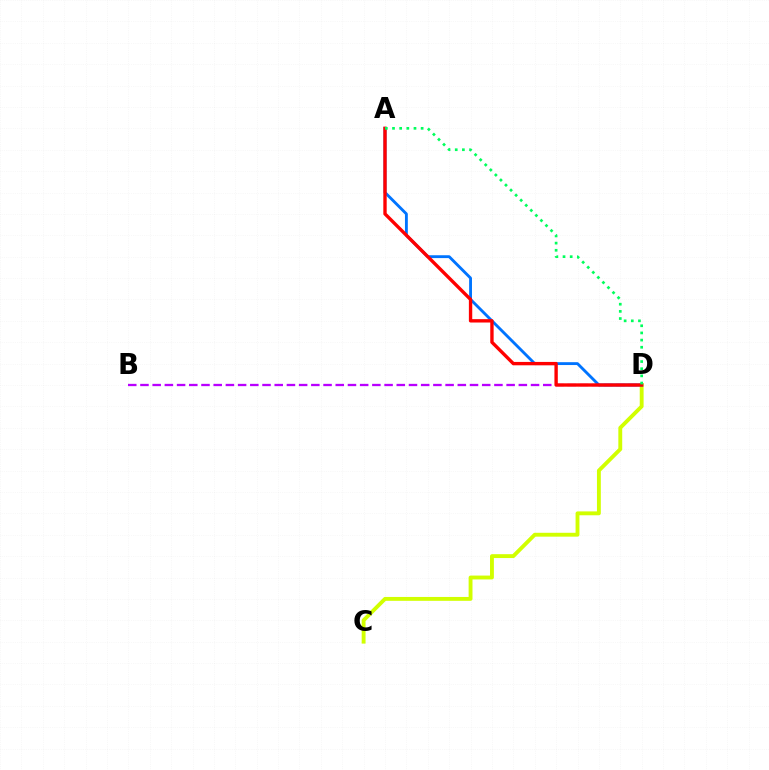{('C', 'D'): [{'color': '#d1ff00', 'line_style': 'solid', 'thickness': 2.79}], ('A', 'D'): [{'color': '#0074ff', 'line_style': 'solid', 'thickness': 2.05}, {'color': '#ff0000', 'line_style': 'solid', 'thickness': 2.43}, {'color': '#00ff5c', 'line_style': 'dotted', 'thickness': 1.94}], ('B', 'D'): [{'color': '#b900ff', 'line_style': 'dashed', 'thickness': 1.66}]}